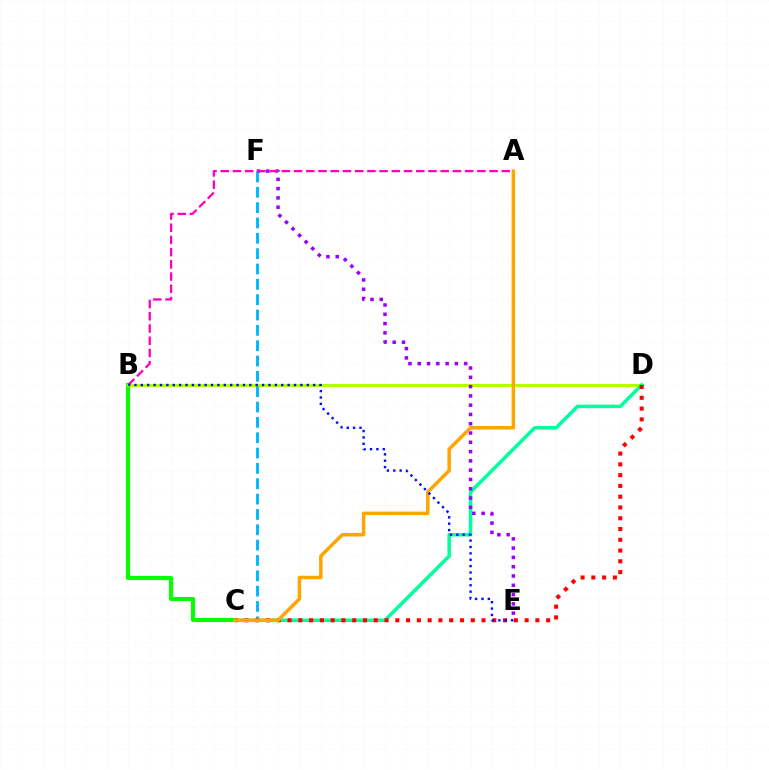{('B', 'C'): [{'color': '#08ff00', 'line_style': 'solid', 'thickness': 2.98}], ('B', 'D'): [{'color': '#b3ff00', 'line_style': 'solid', 'thickness': 2.2}], ('C', 'D'): [{'color': '#00ff9d', 'line_style': 'solid', 'thickness': 2.54}, {'color': '#ff0000', 'line_style': 'dotted', 'thickness': 2.93}], ('E', 'F'): [{'color': '#9b00ff', 'line_style': 'dotted', 'thickness': 2.52}], ('C', 'F'): [{'color': '#00b5ff', 'line_style': 'dashed', 'thickness': 2.08}], ('A', 'B'): [{'color': '#ff00bd', 'line_style': 'dashed', 'thickness': 1.66}], ('A', 'C'): [{'color': '#ffa500', 'line_style': 'solid', 'thickness': 2.52}], ('B', 'E'): [{'color': '#0010ff', 'line_style': 'dotted', 'thickness': 1.73}]}